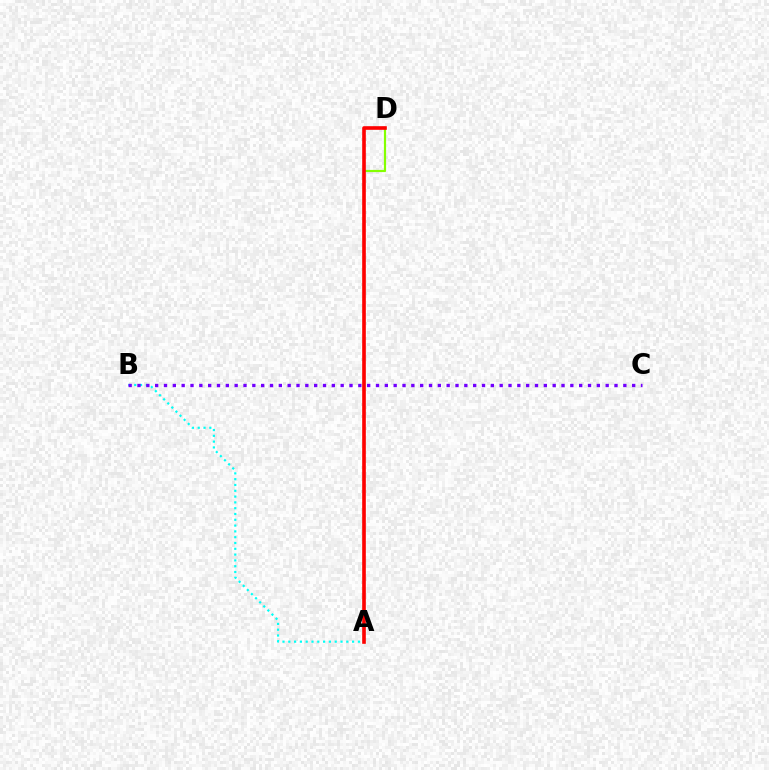{('A', 'D'): [{'color': '#84ff00', 'line_style': 'solid', 'thickness': 1.58}, {'color': '#ff0000', 'line_style': 'solid', 'thickness': 2.61}], ('A', 'B'): [{'color': '#00fff6', 'line_style': 'dotted', 'thickness': 1.58}], ('B', 'C'): [{'color': '#7200ff', 'line_style': 'dotted', 'thickness': 2.4}]}